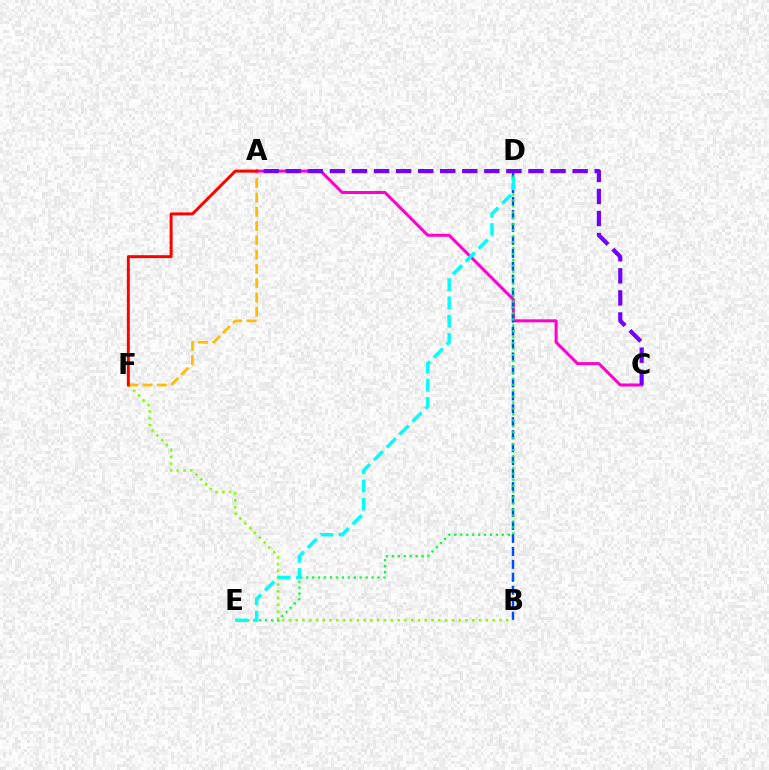{('A', 'C'): [{'color': '#ff00cf', 'line_style': 'solid', 'thickness': 2.17}, {'color': '#7200ff', 'line_style': 'dashed', 'thickness': 3.0}], ('B', 'D'): [{'color': '#004bff', 'line_style': 'dashed', 'thickness': 1.76}], ('D', 'E'): [{'color': '#00ff39', 'line_style': 'dotted', 'thickness': 1.62}, {'color': '#00fff6', 'line_style': 'dashed', 'thickness': 2.47}], ('B', 'F'): [{'color': '#84ff00', 'line_style': 'dotted', 'thickness': 1.85}], ('A', 'F'): [{'color': '#ffbd00', 'line_style': 'dashed', 'thickness': 1.94}, {'color': '#ff0000', 'line_style': 'solid', 'thickness': 2.13}]}